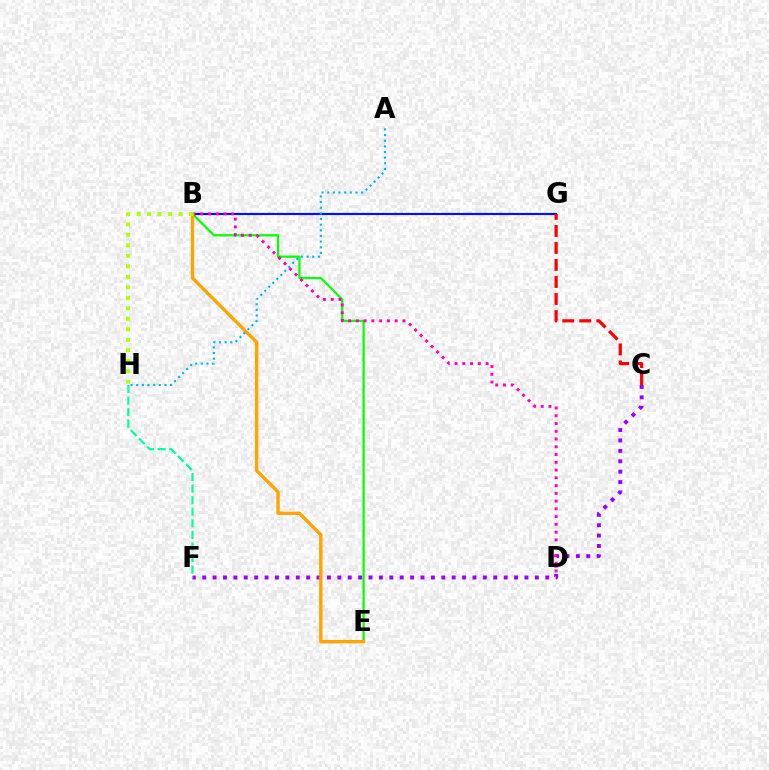{('B', 'E'): [{'color': '#08ff00', 'line_style': 'solid', 'thickness': 1.61}, {'color': '#ffa500', 'line_style': 'solid', 'thickness': 2.44}], ('B', 'G'): [{'color': '#0010ff', 'line_style': 'solid', 'thickness': 1.55}], ('C', 'G'): [{'color': '#ff0000', 'line_style': 'dashed', 'thickness': 2.31}], ('C', 'F'): [{'color': '#9b00ff', 'line_style': 'dotted', 'thickness': 2.82}], ('B', 'D'): [{'color': '#ff00bd', 'line_style': 'dotted', 'thickness': 2.11}], ('A', 'H'): [{'color': '#00b5ff', 'line_style': 'dotted', 'thickness': 1.54}], ('F', 'H'): [{'color': '#00ff9d', 'line_style': 'dashed', 'thickness': 1.57}], ('B', 'H'): [{'color': '#b3ff00', 'line_style': 'dotted', 'thickness': 2.85}]}